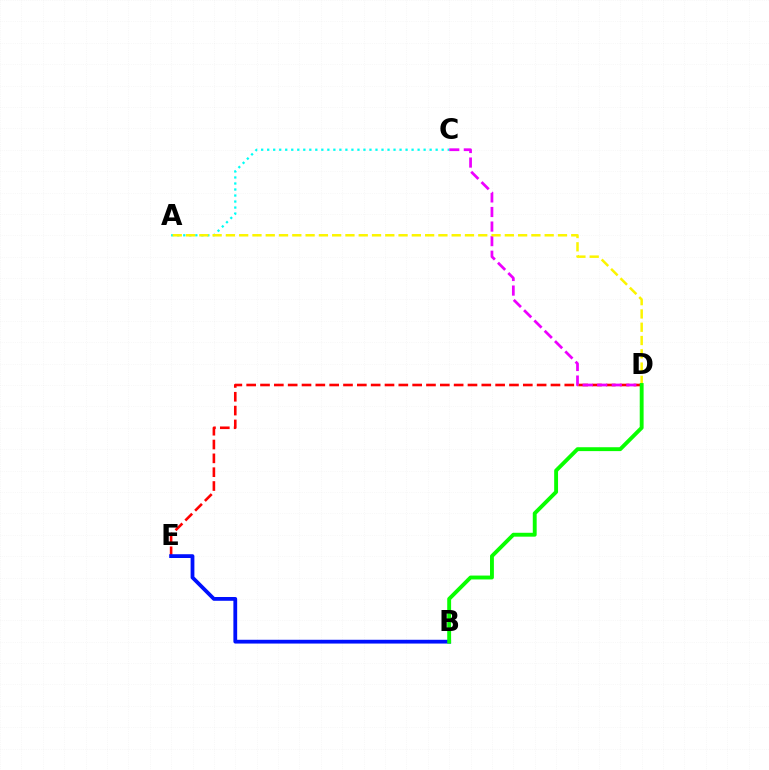{('D', 'E'): [{'color': '#ff0000', 'line_style': 'dashed', 'thickness': 1.88}], ('C', 'D'): [{'color': '#ee00ff', 'line_style': 'dashed', 'thickness': 1.98}], ('A', 'C'): [{'color': '#00fff6', 'line_style': 'dotted', 'thickness': 1.63}], ('B', 'E'): [{'color': '#0010ff', 'line_style': 'solid', 'thickness': 2.72}], ('A', 'D'): [{'color': '#fcf500', 'line_style': 'dashed', 'thickness': 1.8}], ('B', 'D'): [{'color': '#08ff00', 'line_style': 'solid', 'thickness': 2.79}]}